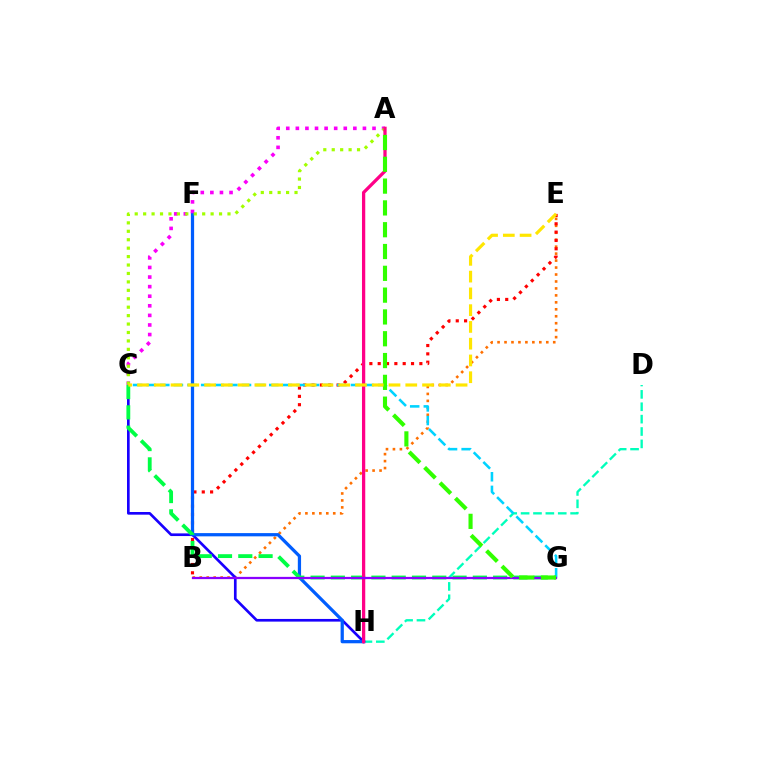{('B', 'E'): [{'color': '#ff7000', 'line_style': 'dotted', 'thickness': 1.89}, {'color': '#ff0000', 'line_style': 'dotted', 'thickness': 2.26}], ('D', 'H'): [{'color': '#00ffbb', 'line_style': 'dashed', 'thickness': 1.68}], ('C', 'H'): [{'color': '#1900ff', 'line_style': 'solid', 'thickness': 1.92}], ('F', 'H'): [{'color': '#005dff', 'line_style': 'solid', 'thickness': 2.33}], ('C', 'G'): [{'color': '#00d3ff', 'line_style': 'dashed', 'thickness': 1.85}, {'color': '#00ff45', 'line_style': 'dashed', 'thickness': 2.76}], ('A', 'C'): [{'color': '#fa00f9', 'line_style': 'dotted', 'thickness': 2.6}, {'color': '#a2ff00', 'line_style': 'dotted', 'thickness': 2.29}], ('A', 'H'): [{'color': '#ff0088', 'line_style': 'solid', 'thickness': 2.36}], ('B', 'G'): [{'color': '#8a00ff', 'line_style': 'solid', 'thickness': 1.63}], ('A', 'G'): [{'color': '#31ff00', 'line_style': 'dashed', 'thickness': 2.96}], ('C', 'E'): [{'color': '#ffe600', 'line_style': 'dashed', 'thickness': 2.28}]}